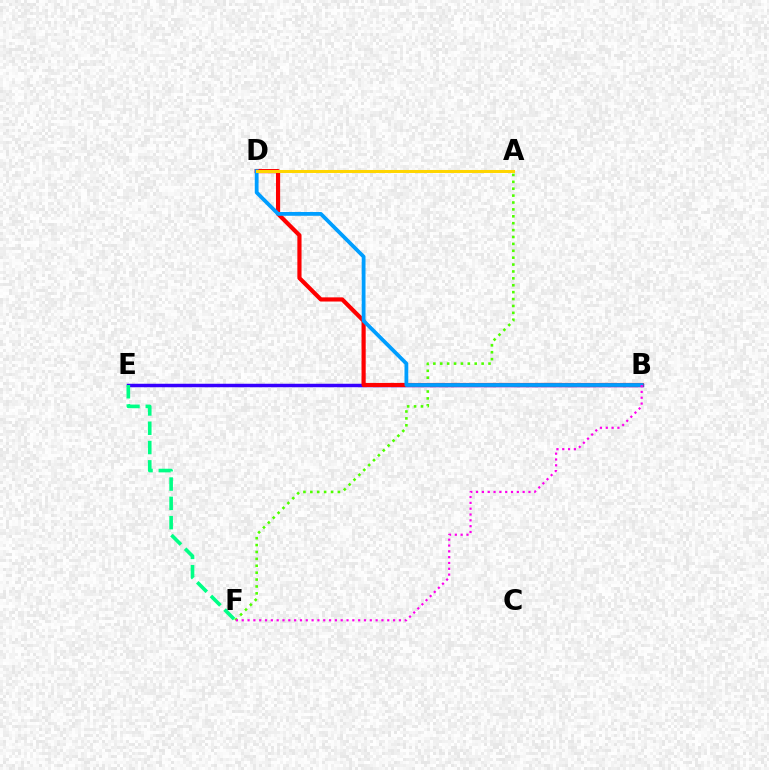{('B', 'E'): [{'color': '#3700ff', 'line_style': 'solid', 'thickness': 2.5}], ('A', 'F'): [{'color': '#4fff00', 'line_style': 'dotted', 'thickness': 1.87}], ('B', 'D'): [{'color': '#ff0000', 'line_style': 'solid', 'thickness': 3.0}, {'color': '#009eff', 'line_style': 'solid', 'thickness': 2.73}], ('E', 'F'): [{'color': '#00ff86', 'line_style': 'dashed', 'thickness': 2.62}], ('A', 'D'): [{'color': '#ffd500', 'line_style': 'solid', 'thickness': 2.18}], ('B', 'F'): [{'color': '#ff00ed', 'line_style': 'dotted', 'thickness': 1.58}]}